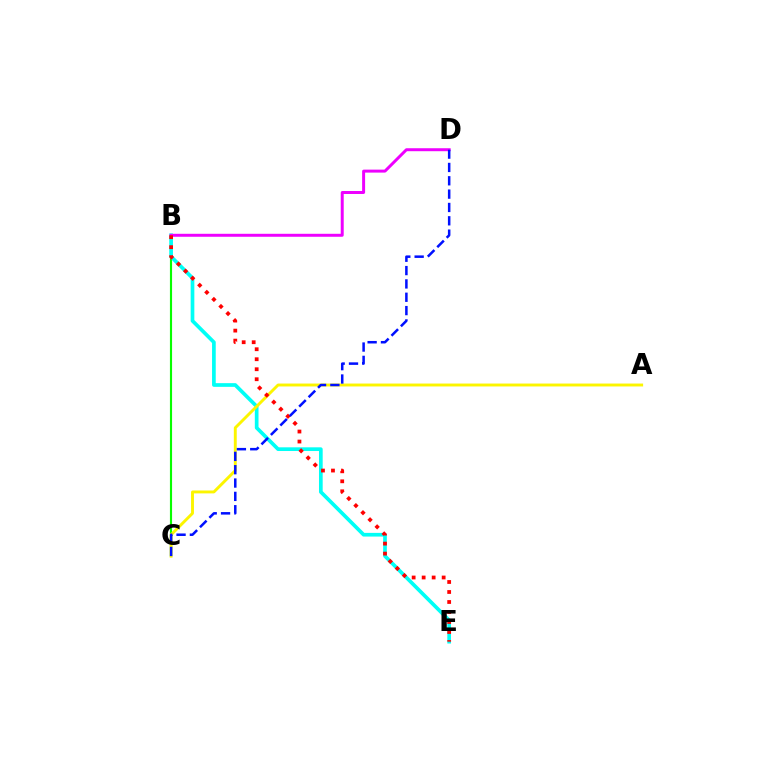{('B', 'C'): [{'color': '#08ff00', 'line_style': 'solid', 'thickness': 1.54}], ('B', 'E'): [{'color': '#00fff6', 'line_style': 'solid', 'thickness': 2.66}, {'color': '#ff0000', 'line_style': 'dotted', 'thickness': 2.72}], ('B', 'D'): [{'color': '#ee00ff', 'line_style': 'solid', 'thickness': 2.14}], ('A', 'C'): [{'color': '#fcf500', 'line_style': 'solid', 'thickness': 2.09}], ('C', 'D'): [{'color': '#0010ff', 'line_style': 'dashed', 'thickness': 1.81}]}